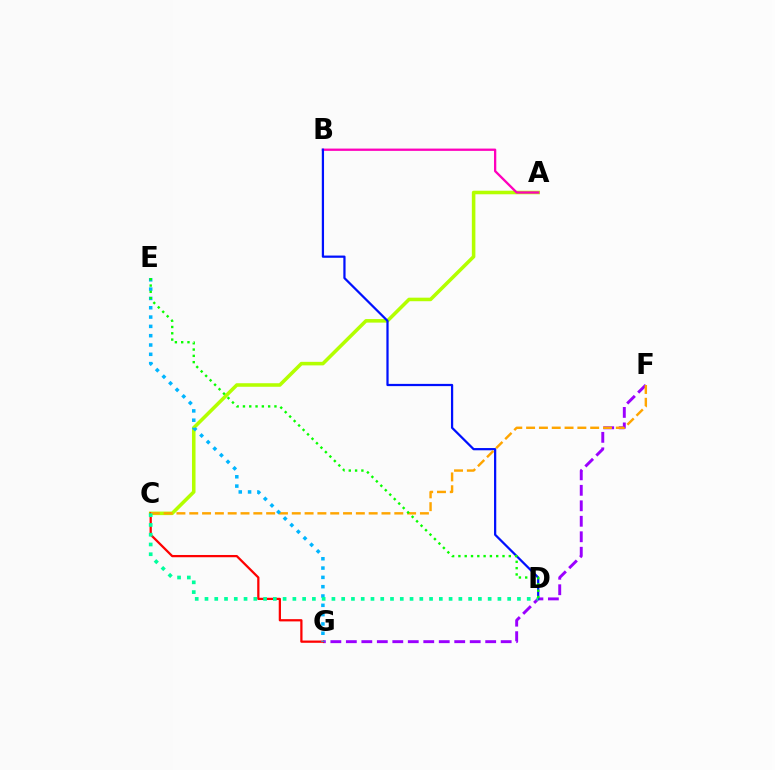{('A', 'C'): [{'color': '#b3ff00', 'line_style': 'solid', 'thickness': 2.56}], ('A', 'B'): [{'color': '#ff00bd', 'line_style': 'solid', 'thickness': 1.65}], ('F', 'G'): [{'color': '#9b00ff', 'line_style': 'dashed', 'thickness': 2.1}], ('B', 'D'): [{'color': '#0010ff', 'line_style': 'solid', 'thickness': 1.61}], ('C', 'G'): [{'color': '#ff0000', 'line_style': 'solid', 'thickness': 1.62}], ('C', 'F'): [{'color': '#ffa500', 'line_style': 'dashed', 'thickness': 1.74}], ('E', 'G'): [{'color': '#00b5ff', 'line_style': 'dotted', 'thickness': 2.53}], ('C', 'D'): [{'color': '#00ff9d', 'line_style': 'dotted', 'thickness': 2.65}], ('D', 'E'): [{'color': '#08ff00', 'line_style': 'dotted', 'thickness': 1.71}]}